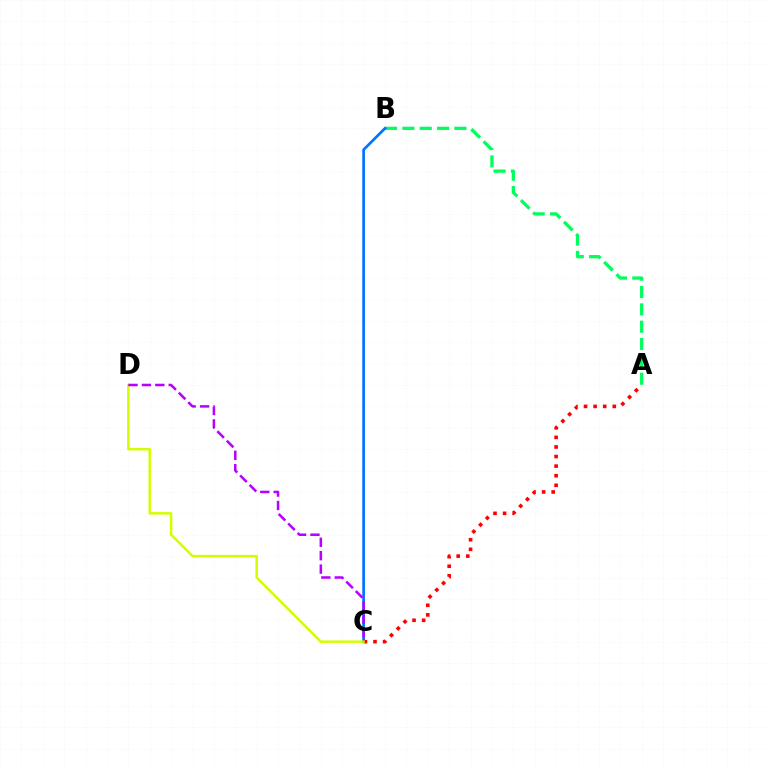{('A', 'B'): [{'color': '#00ff5c', 'line_style': 'dashed', 'thickness': 2.36}], ('B', 'C'): [{'color': '#0074ff', 'line_style': 'solid', 'thickness': 1.94}], ('A', 'C'): [{'color': '#ff0000', 'line_style': 'dotted', 'thickness': 2.6}], ('C', 'D'): [{'color': '#d1ff00', 'line_style': 'solid', 'thickness': 1.8}, {'color': '#b900ff', 'line_style': 'dashed', 'thickness': 1.82}]}